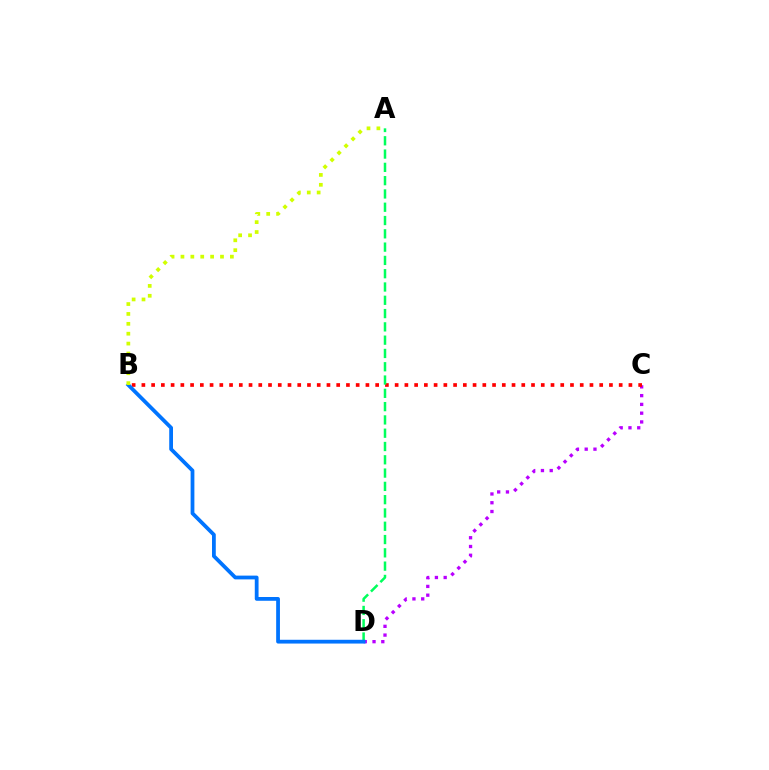{('C', 'D'): [{'color': '#b900ff', 'line_style': 'dotted', 'thickness': 2.38}], ('B', 'C'): [{'color': '#ff0000', 'line_style': 'dotted', 'thickness': 2.65}], ('A', 'D'): [{'color': '#00ff5c', 'line_style': 'dashed', 'thickness': 1.81}], ('B', 'D'): [{'color': '#0074ff', 'line_style': 'solid', 'thickness': 2.72}], ('A', 'B'): [{'color': '#d1ff00', 'line_style': 'dotted', 'thickness': 2.69}]}